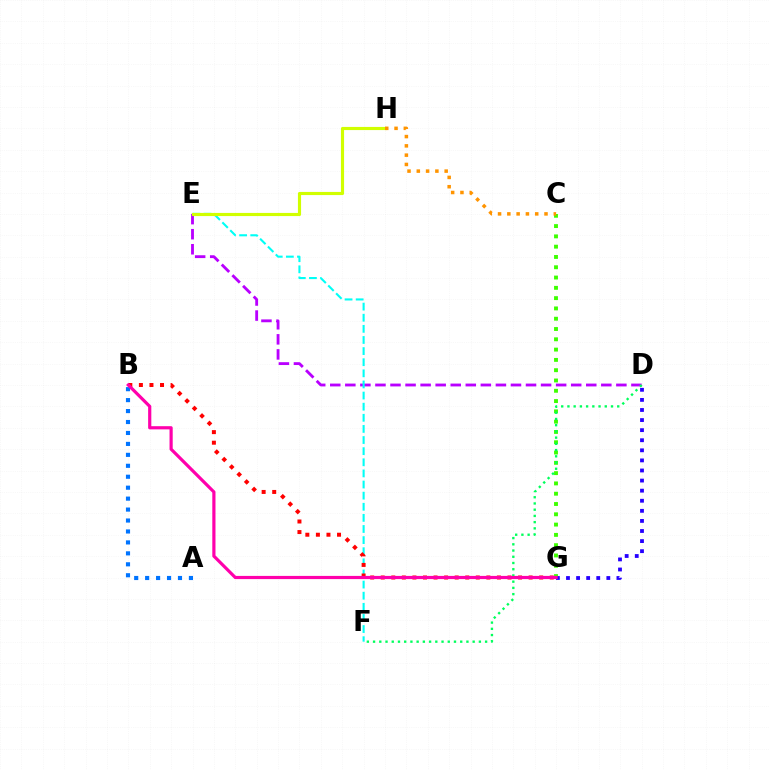{('D', 'E'): [{'color': '#b900ff', 'line_style': 'dashed', 'thickness': 2.05}], ('E', 'F'): [{'color': '#00fff6', 'line_style': 'dashed', 'thickness': 1.51}], ('C', 'G'): [{'color': '#3dff00', 'line_style': 'dotted', 'thickness': 2.8}], ('D', 'F'): [{'color': '#00ff5c', 'line_style': 'dotted', 'thickness': 1.69}], ('A', 'B'): [{'color': '#0074ff', 'line_style': 'dotted', 'thickness': 2.97}], ('E', 'H'): [{'color': '#d1ff00', 'line_style': 'solid', 'thickness': 2.26}], ('D', 'G'): [{'color': '#2500ff', 'line_style': 'dotted', 'thickness': 2.74}], ('C', 'H'): [{'color': '#ff9400', 'line_style': 'dotted', 'thickness': 2.52}], ('B', 'G'): [{'color': '#ff0000', 'line_style': 'dotted', 'thickness': 2.87}, {'color': '#ff00ac', 'line_style': 'solid', 'thickness': 2.29}]}